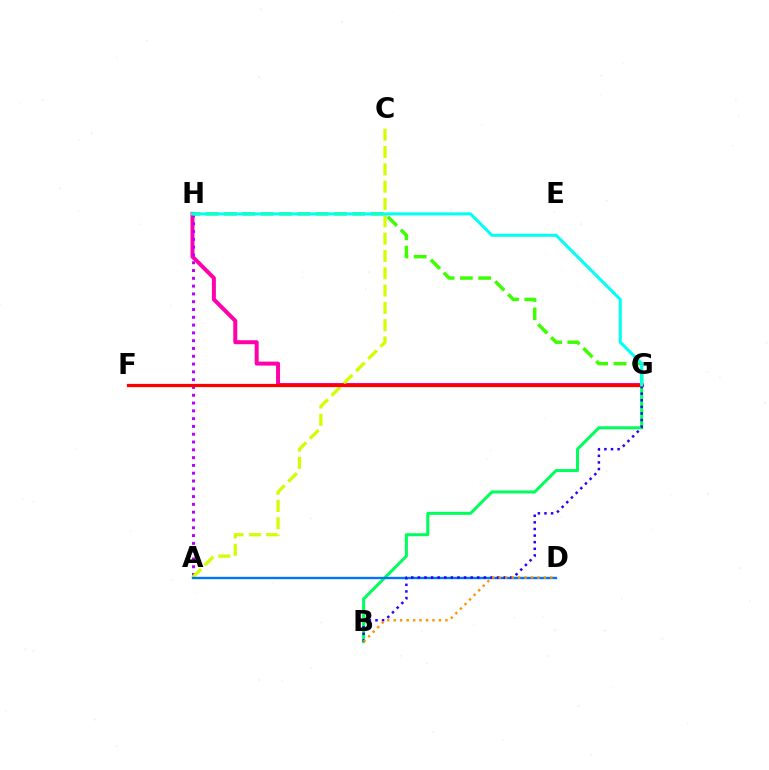{('G', 'H'): [{'color': '#ff00ac', 'line_style': 'solid', 'thickness': 2.87}, {'color': '#3dff00', 'line_style': 'dashed', 'thickness': 2.49}, {'color': '#00fff6', 'line_style': 'solid', 'thickness': 2.19}], ('A', 'H'): [{'color': '#b900ff', 'line_style': 'dotted', 'thickness': 2.12}], ('B', 'G'): [{'color': '#00ff5c', 'line_style': 'solid', 'thickness': 2.17}, {'color': '#2500ff', 'line_style': 'dotted', 'thickness': 1.79}], ('A', 'C'): [{'color': '#d1ff00', 'line_style': 'dashed', 'thickness': 2.35}], ('A', 'D'): [{'color': '#0074ff', 'line_style': 'solid', 'thickness': 1.7}], ('F', 'G'): [{'color': '#ff0000', 'line_style': 'solid', 'thickness': 2.33}], ('B', 'D'): [{'color': '#ff9400', 'line_style': 'dotted', 'thickness': 1.75}]}